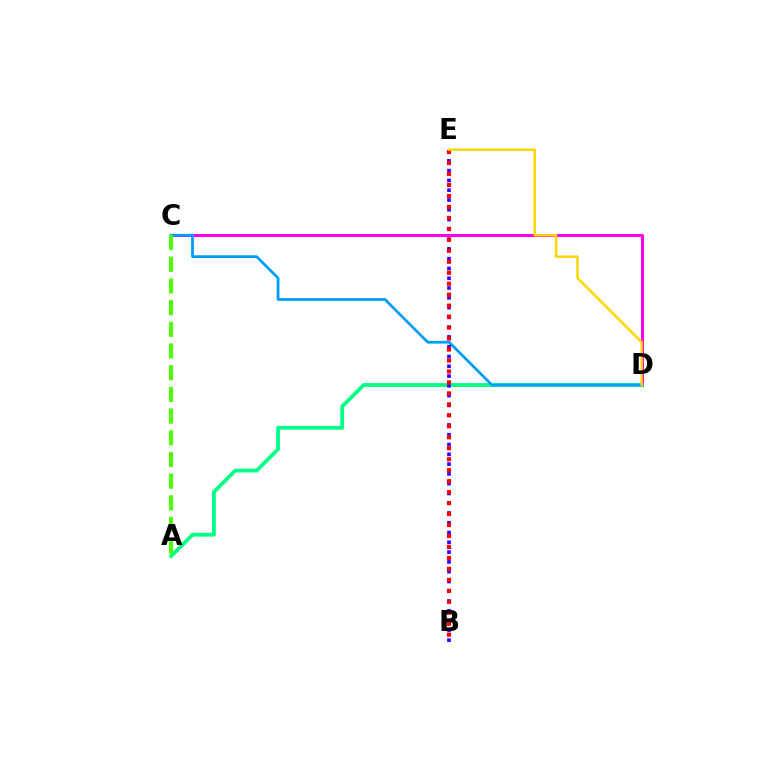{('C', 'D'): [{'color': '#ff00ed', 'line_style': 'solid', 'thickness': 2.18}, {'color': '#009eff', 'line_style': 'solid', 'thickness': 2.0}], ('A', 'D'): [{'color': '#00ff86', 'line_style': 'solid', 'thickness': 2.73}], ('A', 'C'): [{'color': '#4fff00', 'line_style': 'dashed', 'thickness': 2.95}], ('B', 'E'): [{'color': '#3700ff', 'line_style': 'dotted', 'thickness': 2.66}, {'color': '#ff0000', 'line_style': 'dotted', 'thickness': 2.98}], ('D', 'E'): [{'color': '#ffd500', 'line_style': 'solid', 'thickness': 1.79}]}